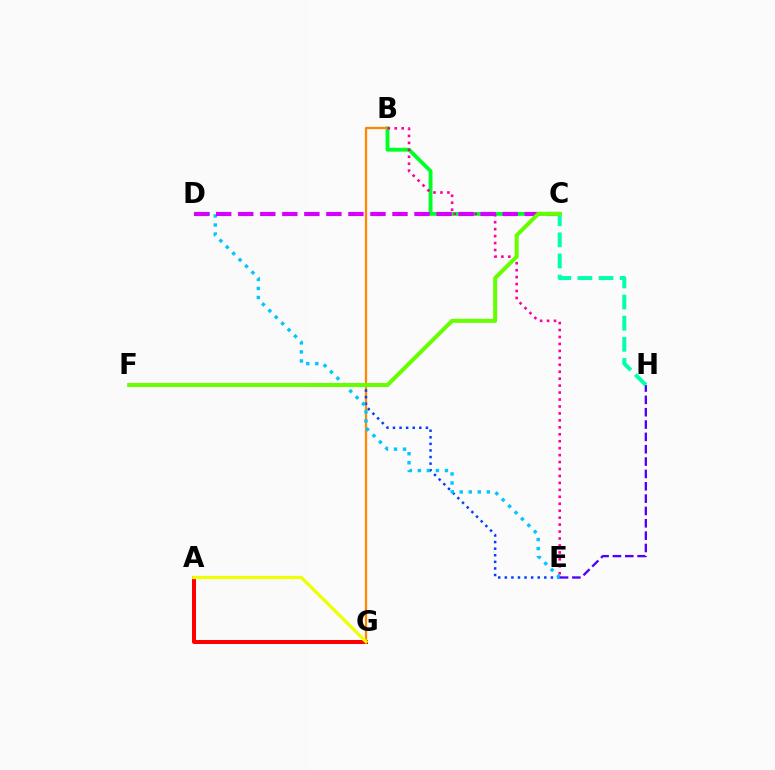{('B', 'C'): [{'color': '#00ff27', 'line_style': 'solid', 'thickness': 2.78}], ('A', 'G'): [{'color': '#ff0000', 'line_style': 'solid', 'thickness': 2.89}, {'color': '#eeff00', 'line_style': 'solid', 'thickness': 2.34}], ('B', 'G'): [{'color': '#ff8800', 'line_style': 'solid', 'thickness': 1.64}], ('B', 'E'): [{'color': '#ff00a0', 'line_style': 'dotted', 'thickness': 1.89}], ('E', 'F'): [{'color': '#003fff', 'line_style': 'dotted', 'thickness': 1.79}], ('D', 'E'): [{'color': '#00c7ff', 'line_style': 'dotted', 'thickness': 2.46}], ('E', 'H'): [{'color': '#4f00ff', 'line_style': 'dashed', 'thickness': 1.68}], ('C', 'D'): [{'color': '#d600ff', 'line_style': 'dashed', 'thickness': 2.99}], ('C', 'H'): [{'color': '#00ffaf', 'line_style': 'dashed', 'thickness': 2.87}], ('C', 'F'): [{'color': '#66ff00', 'line_style': 'solid', 'thickness': 2.9}]}